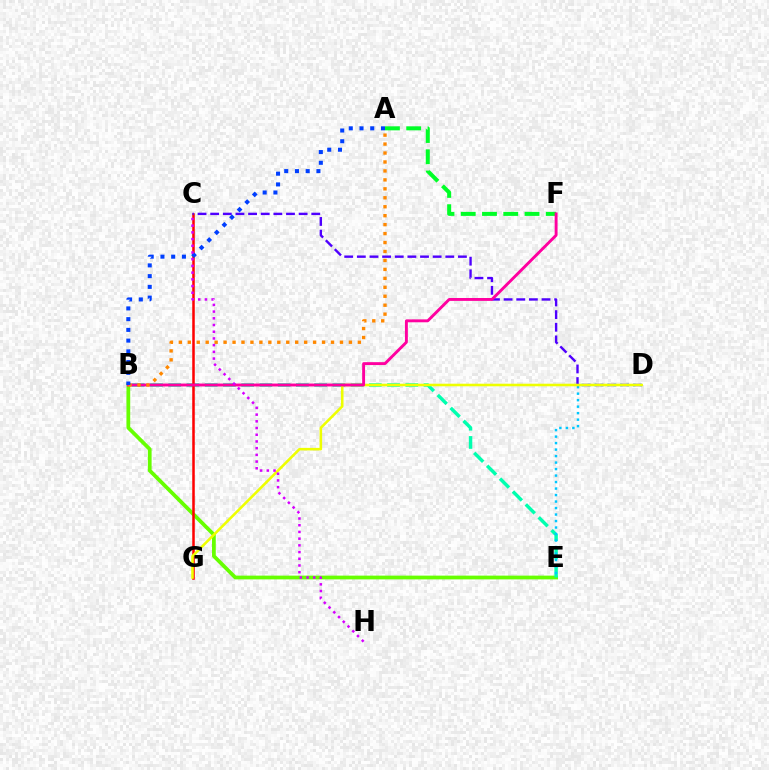{('B', 'E'): [{'color': '#66ff00', 'line_style': 'solid', 'thickness': 2.7}, {'color': '#00ffaf', 'line_style': 'dashed', 'thickness': 2.48}], ('C', 'G'): [{'color': '#ff0000', 'line_style': 'solid', 'thickness': 1.82}], ('D', 'E'): [{'color': '#00c7ff', 'line_style': 'dotted', 'thickness': 1.76}], ('C', 'D'): [{'color': '#4f00ff', 'line_style': 'dashed', 'thickness': 1.72}], ('A', 'F'): [{'color': '#00ff27', 'line_style': 'dashed', 'thickness': 2.89}], ('D', 'G'): [{'color': '#eeff00', 'line_style': 'solid', 'thickness': 1.85}], ('B', 'F'): [{'color': '#ff00a0', 'line_style': 'solid', 'thickness': 2.09}], ('A', 'B'): [{'color': '#ff8800', 'line_style': 'dotted', 'thickness': 2.43}, {'color': '#003fff', 'line_style': 'dotted', 'thickness': 2.92}], ('C', 'H'): [{'color': '#d600ff', 'line_style': 'dotted', 'thickness': 1.82}]}